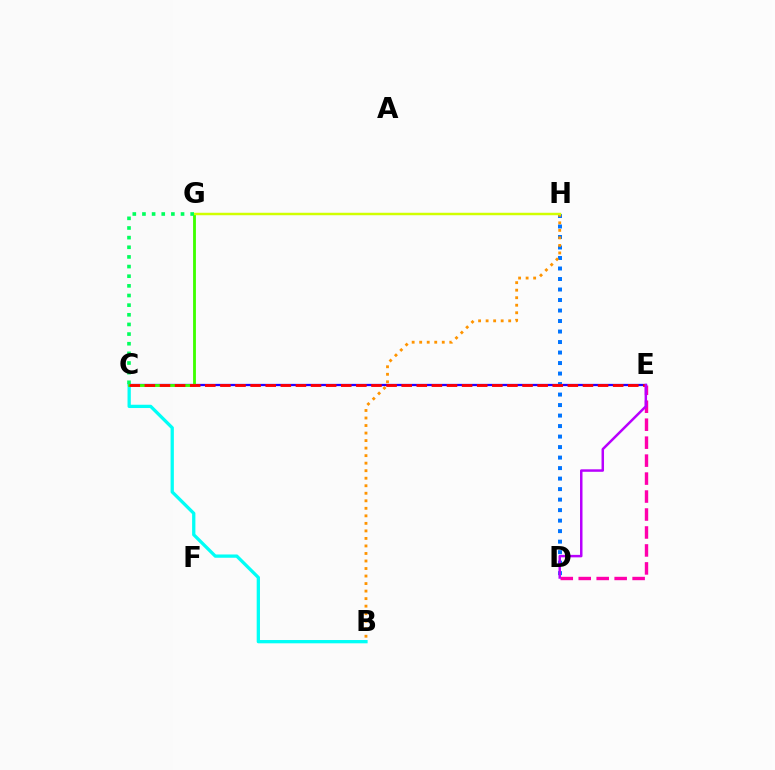{('C', 'E'): [{'color': '#2500ff', 'line_style': 'solid', 'thickness': 1.63}, {'color': '#ff0000', 'line_style': 'dashed', 'thickness': 2.05}], ('B', 'C'): [{'color': '#00fff6', 'line_style': 'solid', 'thickness': 2.36}], ('C', 'G'): [{'color': '#3dff00', 'line_style': 'solid', 'thickness': 2.04}, {'color': '#00ff5c', 'line_style': 'dotted', 'thickness': 2.62}], ('D', 'H'): [{'color': '#0074ff', 'line_style': 'dotted', 'thickness': 2.85}], ('D', 'E'): [{'color': '#ff00ac', 'line_style': 'dashed', 'thickness': 2.44}, {'color': '#b900ff', 'line_style': 'solid', 'thickness': 1.79}], ('B', 'H'): [{'color': '#ff9400', 'line_style': 'dotted', 'thickness': 2.04}], ('G', 'H'): [{'color': '#d1ff00', 'line_style': 'solid', 'thickness': 1.77}]}